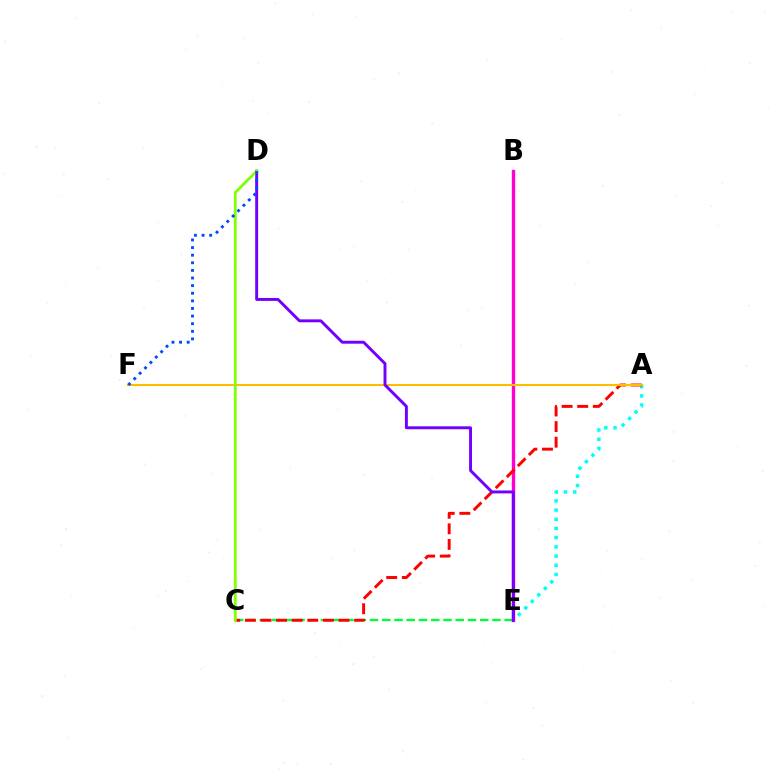{('C', 'E'): [{'color': '#00ff39', 'line_style': 'dashed', 'thickness': 1.66}], ('B', 'E'): [{'color': '#ff00cf', 'line_style': 'solid', 'thickness': 2.42}], ('A', 'E'): [{'color': '#00fff6', 'line_style': 'dotted', 'thickness': 2.5}], ('A', 'C'): [{'color': '#ff0000', 'line_style': 'dashed', 'thickness': 2.12}], ('A', 'F'): [{'color': '#ffbd00', 'line_style': 'solid', 'thickness': 1.5}], ('D', 'E'): [{'color': '#7200ff', 'line_style': 'solid', 'thickness': 2.11}], ('C', 'D'): [{'color': '#84ff00', 'line_style': 'solid', 'thickness': 2.02}], ('D', 'F'): [{'color': '#004bff', 'line_style': 'dotted', 'thickness': 2.07}]}